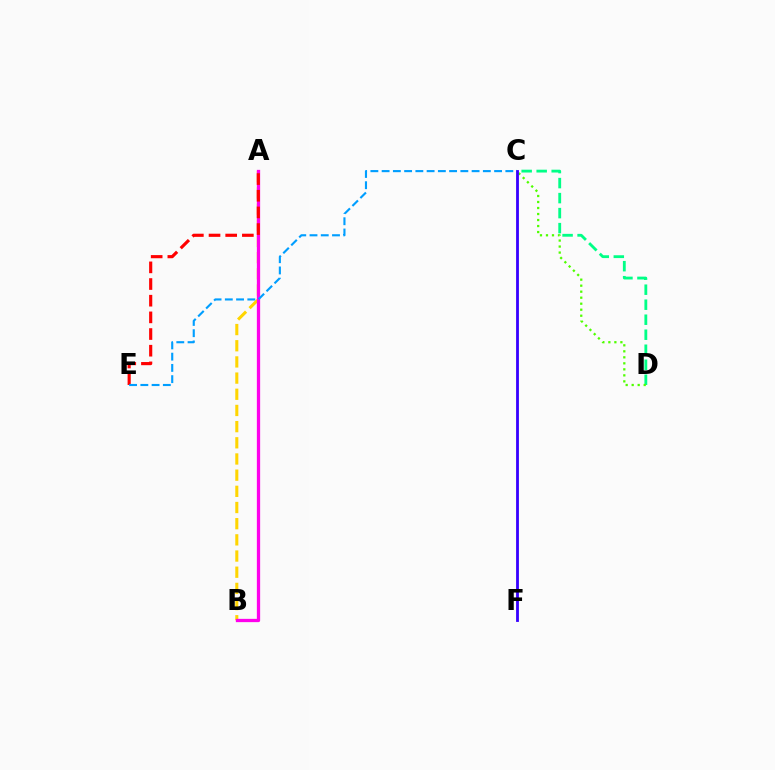{('A', 'B'): [{'color': '#ffd500', 'line_style': 'dashed', 'thickness': 2.2}, {'color': '#ff00ed', 'line_style': 'solid', 'thickness': 2.36}], ('A', 'E'): [{'color': '#ff0000', 'line_style': 'dashed', 'thickness': 2.26}], ('C', 'D'): [{'color': '#00ff86', 'line_style': 'dashed', 'thickness': 2.04}, {'color': '#4fff00', 'line_style': 'dotted', 'thickness': 1.63}], ('C', 'E'): [{'color': '#009eff', 'line_style': 'dashed', 'thickness': 1.53}], ('C', 'F'): [{'color': '#3700ff', 'line_style': 'solid', 'thickness': 2.03}]}